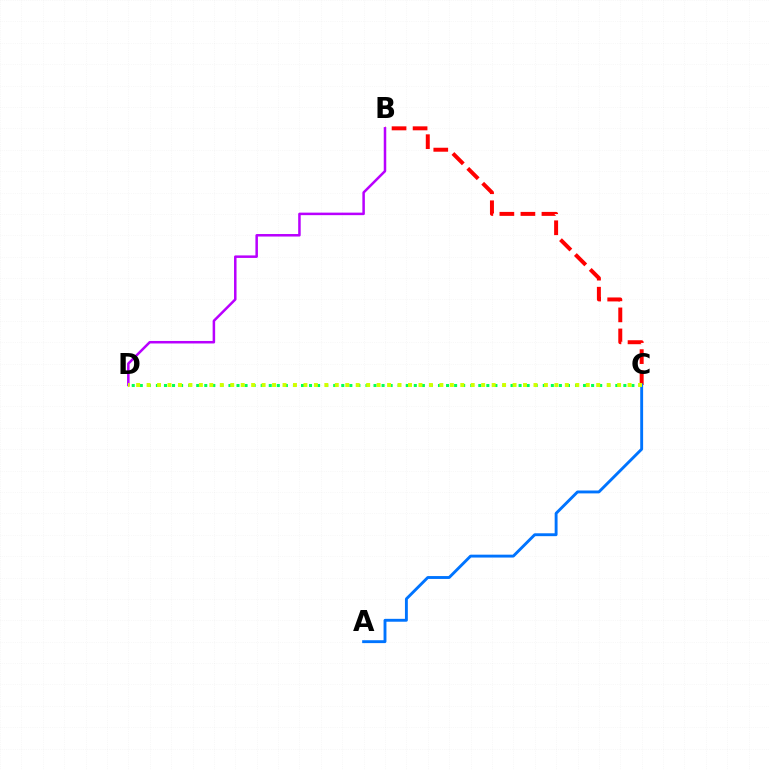{('B', 'C'): [{'color': '#ff0000', 'line_style': 'dashed', 'thickness': 2.86}], ('B', 'D'): [{'color': '#b900ff', 'line_style': 'solid', 'thickness': 1.81}], ('C', 'D'): [{'color': '#00ff5c', 'line_style': 'dotted', 'thickness': 2.19}, {'color': '#d1ff00', 'line_style': 'dotted', 'thickness': 2.84}], ('A', 'C'): [{'color': '#0074ff', 'line_style': 'solid', 'thickness': 2.08}]}